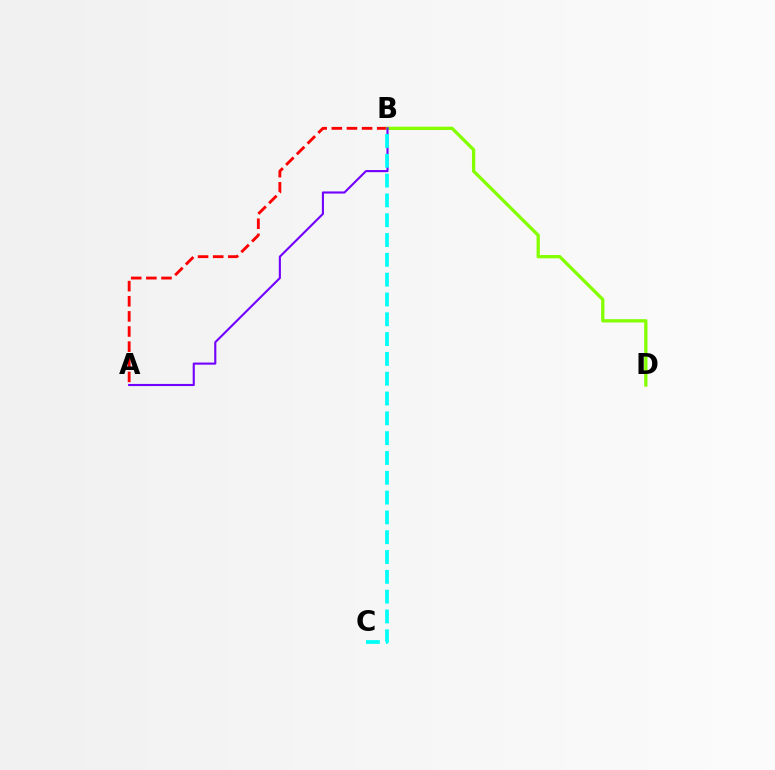{('A', 'B'): [{'color': '#ff0000', 'line_style': 'dashed', 'thickness': 2.06}, {'color': '#7200ff', 'line_style': 'solid', 'thickness': 1.52}], ('B', 'D'): [{'color': '#84ff00', 'line_style': 'solid', 'thickness': 2.36}], ('B', 'C'): [{'color': '#00fff6', 'line_style': 'dashed', 'thickness': 2.69}]}